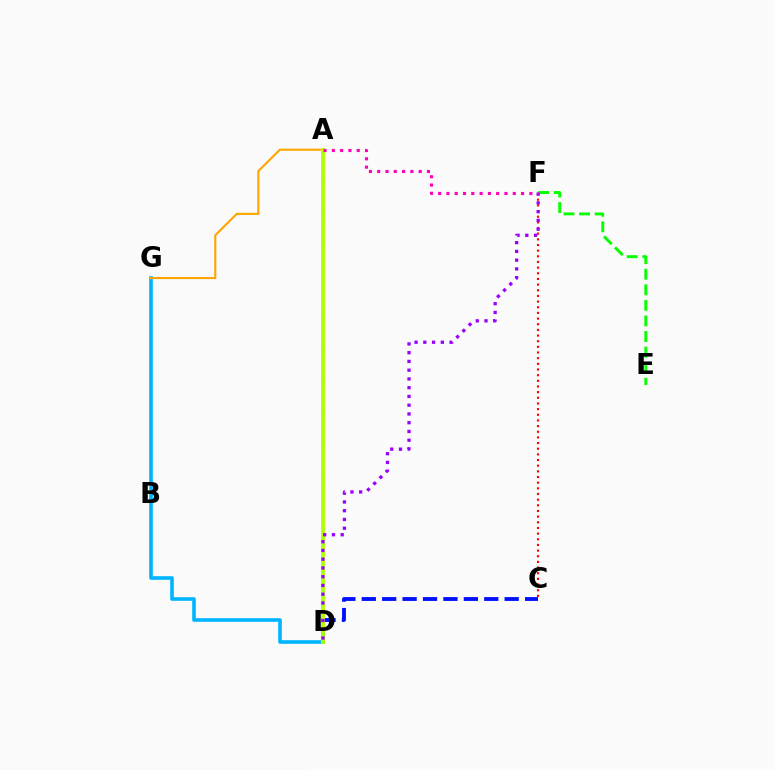{('D', 'G'): [{'color': '#00b5ff', 'line_style': 'solid', 'thickness': 2.6}], ('C', 'F'): [{'color': '#ff0000', 'line_style': 'dotted', 'thickness': 1.54}], ('C', 'D'): [{'color': '#0010ff', 'line_style': 'dashed', 'thickness': 2.77}], ('A', 'G'): [{'color': '#ffa500', 'line_style': 'solid', 'thickness': 1.51}], ('E', 'F'): [{'color': '#08ff00', 'line_style': 'dashed', 'thickness': 2.12}], ('A', 'D'): [{'color': '#00ff9d', 'line_style': 'dotted', 'thickness': 1.75}, {'color': '#b3ff00', 'line_style': 'solid', 'thickness': 2.75}], ('D', 'F'): [{'color': '#9b00ff', 'line_style': 'dotted', 'thickness': 2.38}], ('A', 'F'): [{'color': '#ff00bd', 'line_style': 'dotted', 'thickness': 2.25}]}